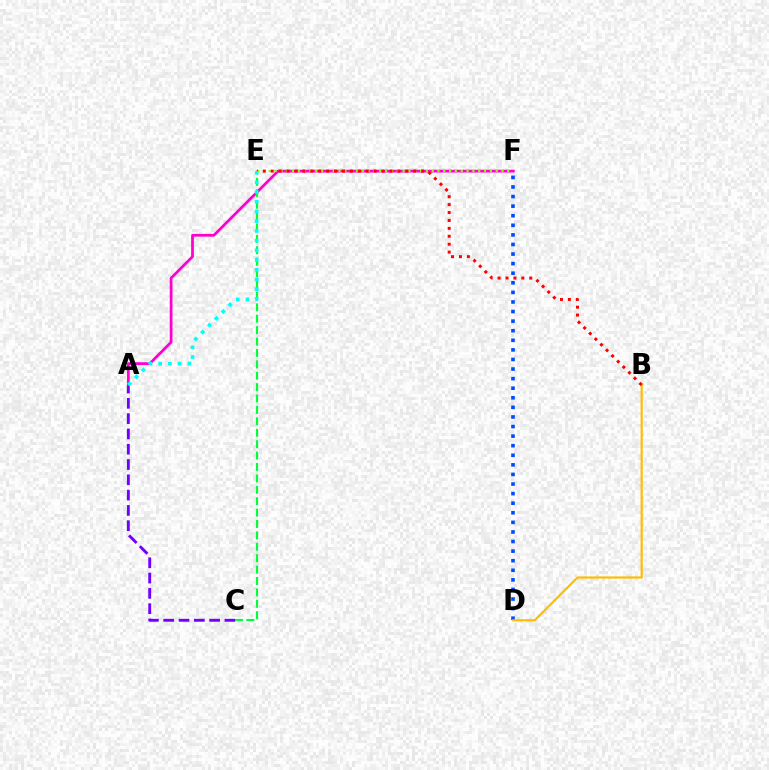{('A', 'C'): [{'color': '#7200ff', 'line_style': 'dashed', 'thickness': 2.08}], ('A', 'F'): [{'color': '#ff00cf', 'line_style': 'solid', 'thickness': 1.99}], ('D', 'F'): [{'color': '#004bff', 'line_style': 'dotted', 'thickness': 2.6}], ('B', 'D'): [{'color': '#ffbd00', 'line_style': 'solid', 'thickness': 1.56}], ('C', 'E'): [{'color': '#00ff39', 'line_style': 'dashed', 'thickness': 1.55}], ('E', 'F'): [{'color': '#84ff00', 'line_style': 'dotted', 'thickness': 1.58}], ('B', 'E'): [{'color': '#ff0000', 'line_style': 'dotted', 'thickness': 2.15}], ('A', 'E'): [{'color': '#00fff6', 'line_style': 'dotted', 'thickness': 2.64}]}